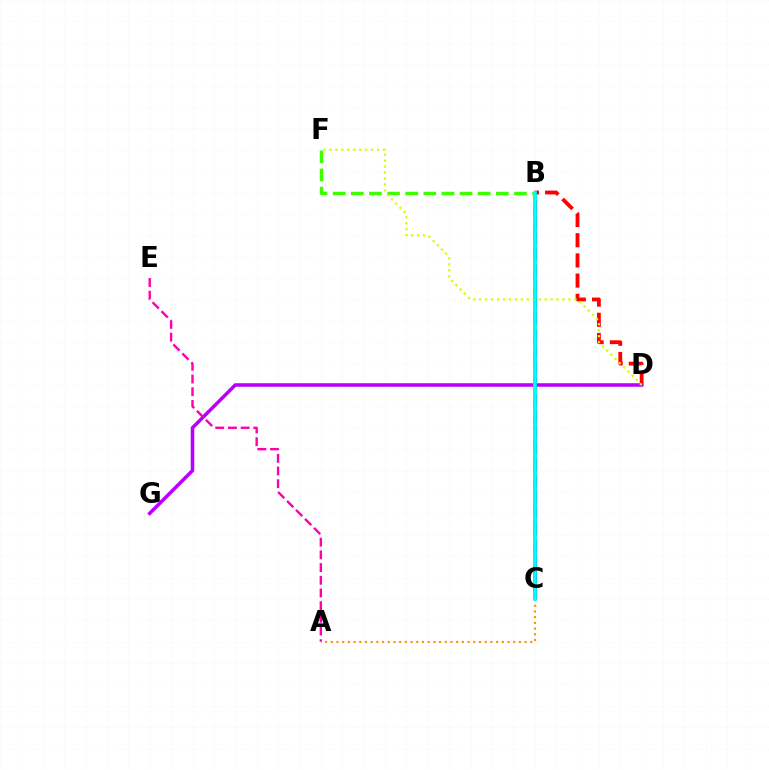{('B', 'D'): [{'color': '#ff0000', 'line_style': 'dashed', 'thickness': 2.74}], ('D', 'G'): [{'color': '#b900ff', 'line_style': 'solid', 'thickness': 2.55}], ('A', 'C'): [{'color': '#ff9400', 'line_style': 'dotted', 'thickness': 1.55}], ('B', 'C'): [{'color': '#00ff5c', 'line_style': 'dashed', 'thickness': 2.89}, {'color': '#0074ff', 'line_style': 'dashed', 'thickness': 2.87}, {'color': '#2500ff', 'line_style': 'dashed', 'thickness': 2.2}, {'color': '#00fff6', 'line_style': 'solid', 'thickness': 2.64}], ('A', 'E'): [{'color': '#ff00ac', 'line_style': 'dashed', 'thickness': 1.72}], ('B', 'F'): [{'color': '#3dff00', 'line_style': 'dashed', 'thickness': 2.46}], ('D', 'F'): [{'color': '#d1ff00', 'line_style': 'dotted', 'thickness': 1.62}]}